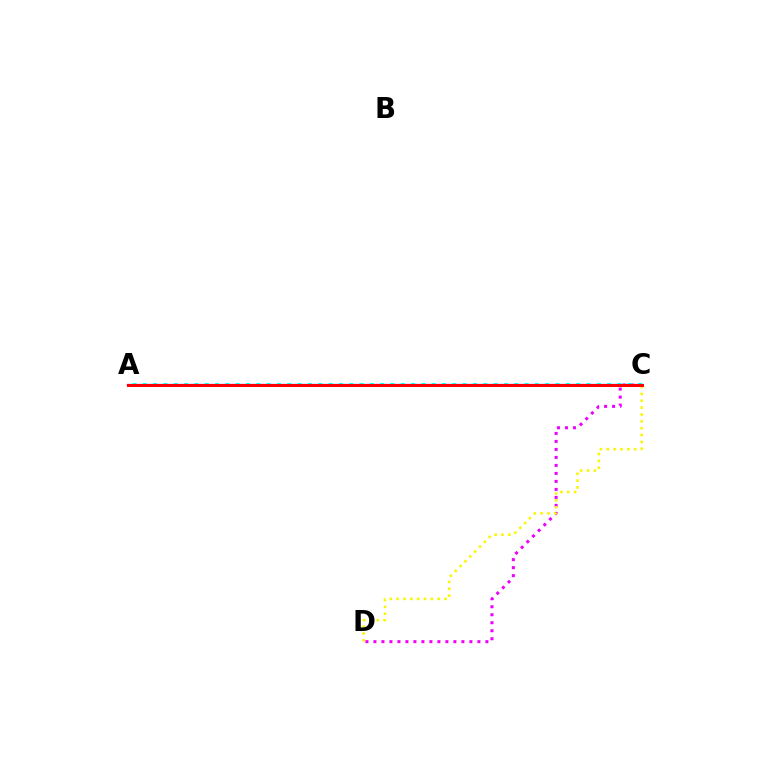{('A', 'C'): [{'color': '#0010ff', 'line_style': 'solid', 'thickness': 1.6}, {'color': '#08ff00', 'line_style': 'dotted', 'thickness': 2.18}, {'color': '#00fff6', 'line_style': 'dotted', 'thickness': 2.8}, {'color': '#ff0000', 'line_style': 'solid', 'thickness': 2.15}], ('C', 'D'): [{'color': '#ee00ff', 'line_style': 'dotted', 'thickness': 2.17}, {'color': '#fcf500', 'line_style': 'dotted', 'thickness': 1.86}]}